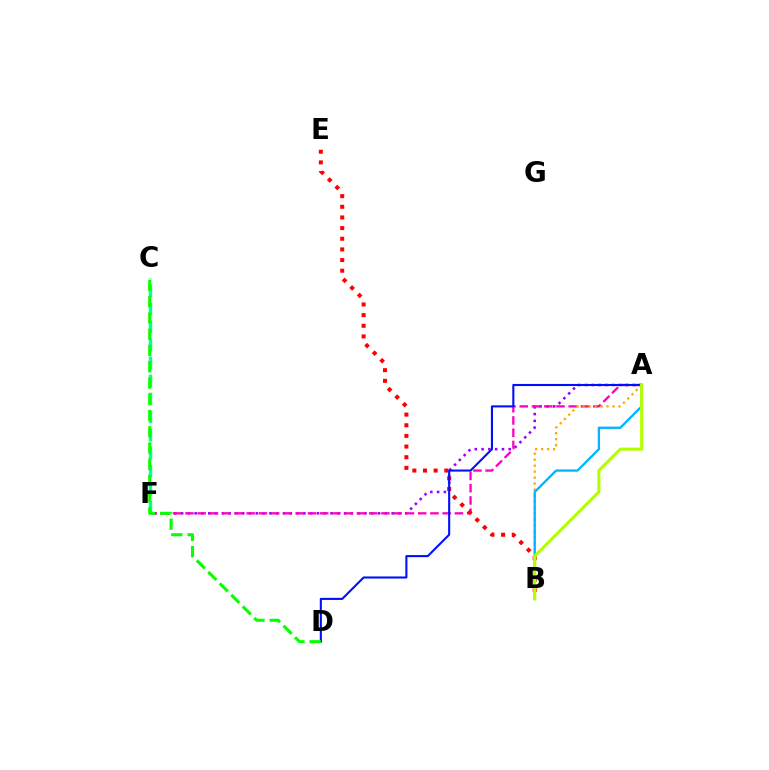{('A', 'F'): [{'color': '#9b00ff', 'line_style': 'dotted', 'thickness': 1.85}, {'color': '#ff00bd', 'line_style': 'dashed', 'thickness': 1.66}], ('C', 'F'): [{'color': '#00ff9d', 'line_style': 'dashed', 'thickness': 2.45}], ('B', 'E'): [{'color': '#ff0000', 'line_style': 'dotted', 'thickness': 2.89}], ('A', 'D'): [{'color': '#0010ff', 'line_style': 'solid', 'thickness': 1.51}], ('A', 'B'): [{'color': '#ffa500', 'line_style': 'dotted', 'thickness': 1.62}, {'color': '#00b5ff', 'line_style': 'solid', 'thickness': 1.65}, {'color': '#b3ff00', 'line_style': 'solid', 'thickness': 2.21}], ('C', 'D'): [{'color': '#08ff00', 'line_style': 'dashed', 'thickness': 2.21}]}